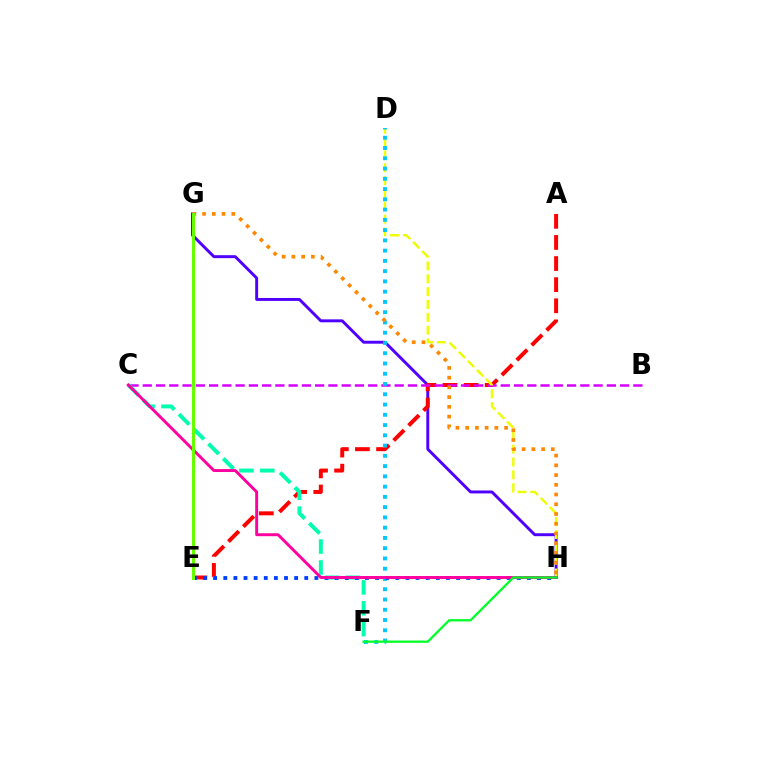{('G', 'H'): [{'color': '#4f00ff', 'line_style': 'solid', 'thickness': 2.11}, {'color': '#ff8800', 'line_style': 'dotted', 'thickness': 2.64}], ('A', 'E'): [{'color': '#ff0000', 'line_style': 'dashed', 'thickness': 2.87}], ('B', 'C'): [{'color': '#d600ff', 'line_style': 'dashed', 'thickness': 1.8}], ('D', 'H'): [{'color': '#eeff00', 'line_style': 'dashed', 'thickness': 1.74}], ('D', 'F'): [{'color': '#00c7ff', 'line_style': 'dotted', 'thickness': 2.79}], ('C', 'F'): [{'color': '#00ffaf', 'line_style': 'dashed', 'thickness': 2.84}], ('E', 'H'): [{'color': '#003fff', 'line_style': 'dotted', 'thickness': 2.75}], ('C', 'H'): [{'color': '#ff00a0', 'line_style': 'solid', 'thickness': 2.1}], ('E', 'G'): [{'color': '#66ff00', 'line_style': 'solid', 'thickness': 2.16}], ('F', 'H'): [{'color': '#00ff27', 'line_style': 'solid', 'thickness': 1.65}]}